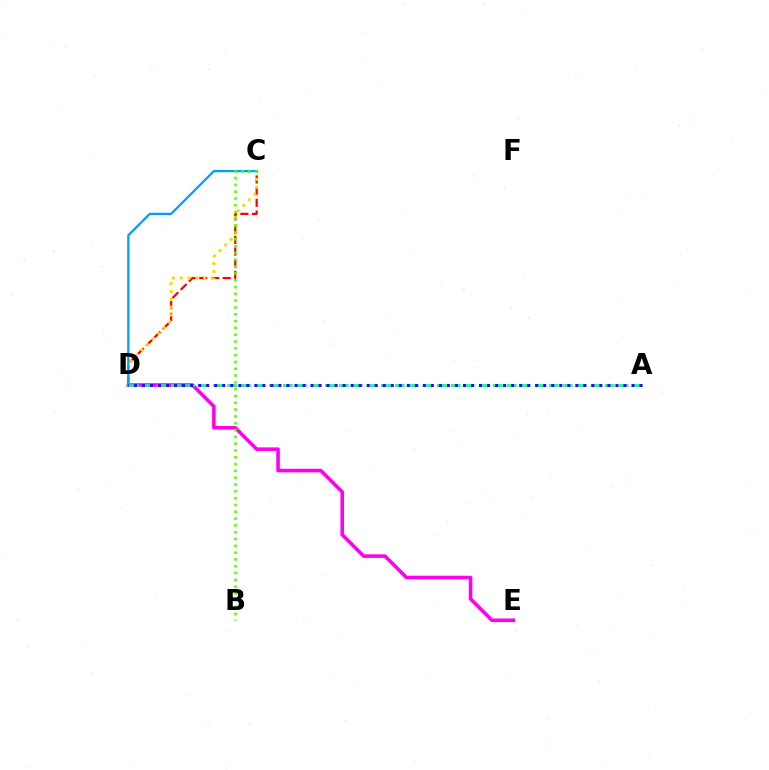{('D', 'E'): [{'color': '#ff00ed', 'line_style': 'solid', 'thickness': 2.58}], ('C', 'D'): [{'color': '#ff0000', 'line_style': 'dashed', 'thickness': 1.59}, {'color': '#ffd500', 'line_style': 'dotted', 'thickness': 2.13}, {'color': '#009eff', 'line_style': 'solid', 'thickness': 1.63}], ('A', 'D'): [{'color': '#00ff86', 'line_style': 'dashed', 'thickness': 1.9}, {'color': '#3700ff', 'line_style': 'dotted', 'thickness': 2.18}], ('B', 'C'): [{'color': '#4fff00', 'line_style': 'dotted', 'thickness': 1.85}]}